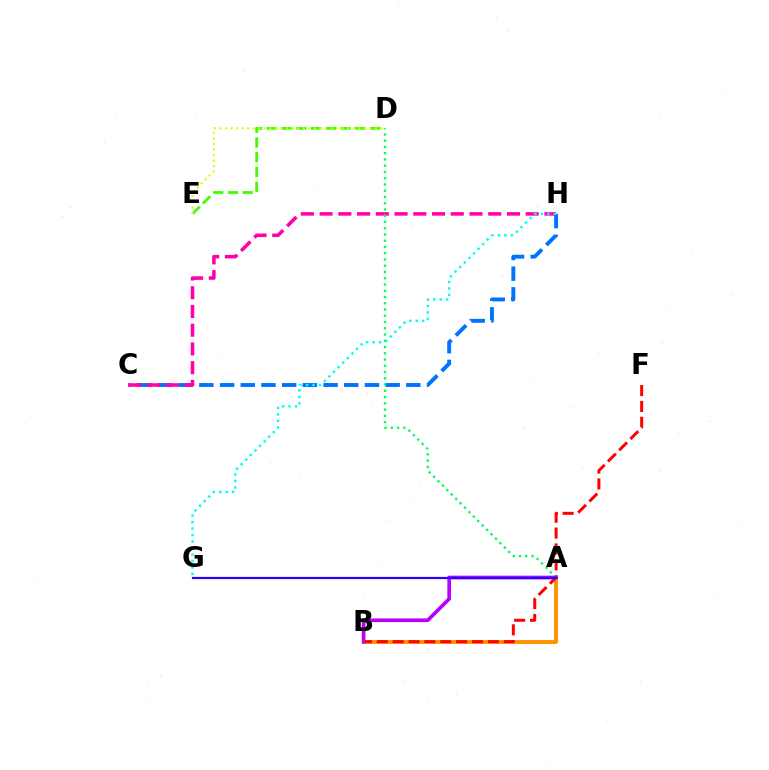{('C', 'H'): [{'color': '#0074ff', 'line_style': 'dashed', 'thickness': 2.81}, {'color': '#ff00ac', 'line_style': 'dashed', 'thickness': 2.55}], ('D', 'E'): [{'color': '#3dff00', 'line_style': 'dashed', 'thickness': 2.0}, {'color': '#d1ff00', 'line_style': 'dotted', 'thickness': 1.51}], ('G', 'H'): [{'color': '#00fff6', 'line_style': 'dotted', 'thickness': 1.76}], ('A', 'B'): [{'color': '#ff9400', 'line_style': 'solid', 'thickness': 2.83}, {'color': '#b900ff', 'line_style': 'solid', 'thickness': 2.62}], ('B', 'F'): [{'color': '#ff0000', 'line_style': 'dashed', 'thickness': 2.16}], ('A', 'D'): [{'color': '#00ff5c', 'line_style': 'dotted', 'thickness': 1.7}], ('A', 'G'): [{'color': '#2500ff', 'line_style': 'solid', 'thickness': 1.58}]}